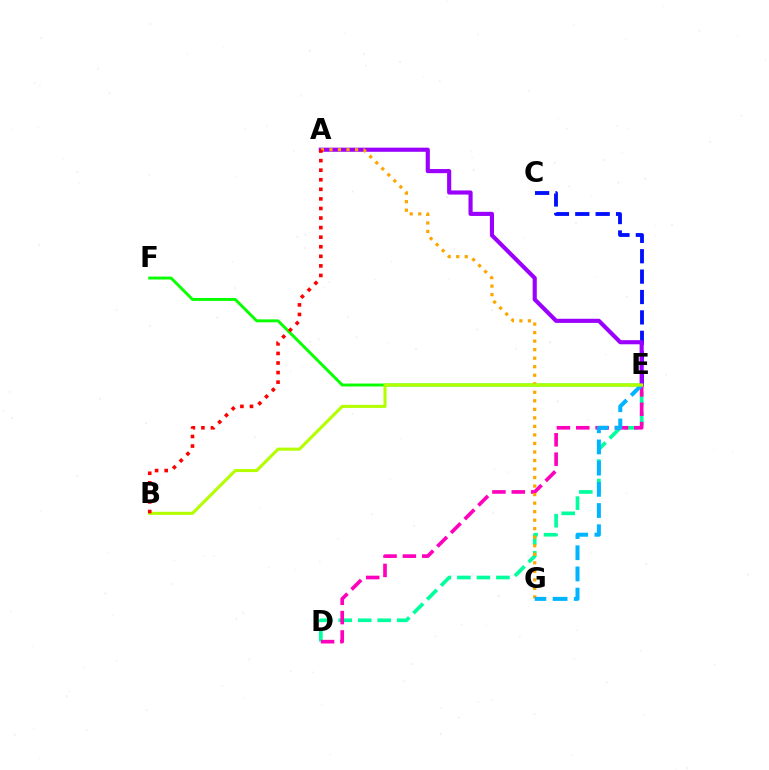{('D', 'E'): [{'color': '#00ff9d', 'line_style': 'dashed', 'thickness': 2.65}, {'color': '#ff00bd', 'line_style': 'dashed', 'thickness': 2.63}], ('C', 'E'): [{'color': '#0010ff', 'line_style': 'dashed', 'thickness': 2.77}], ('E', 'F'): [{'color': '#08ff00', 'line_style': 'solid', 'thickness': 2.1}], ('A', 'E'): [{'color': '#9b00ff', 'line_style': 'solid', 'thickness': 2.97}], ('A', 'G'): [{'color': '#ffa500', 'line_style': 'dotted', 'thickness': 2.32}], ('E', 'G'): [{'color': '#00b5ff', 'line_style': 'dashed', 'thickness': 2.88}], ('B', 'E'): [{'color': '#b3ff00', 'line_style': 'solid', 'thickness': 2.22}], ('A', 'B'): [{'color': '#ff0000', 'line_style': 'dotted', 'thickness': 2.6}]}